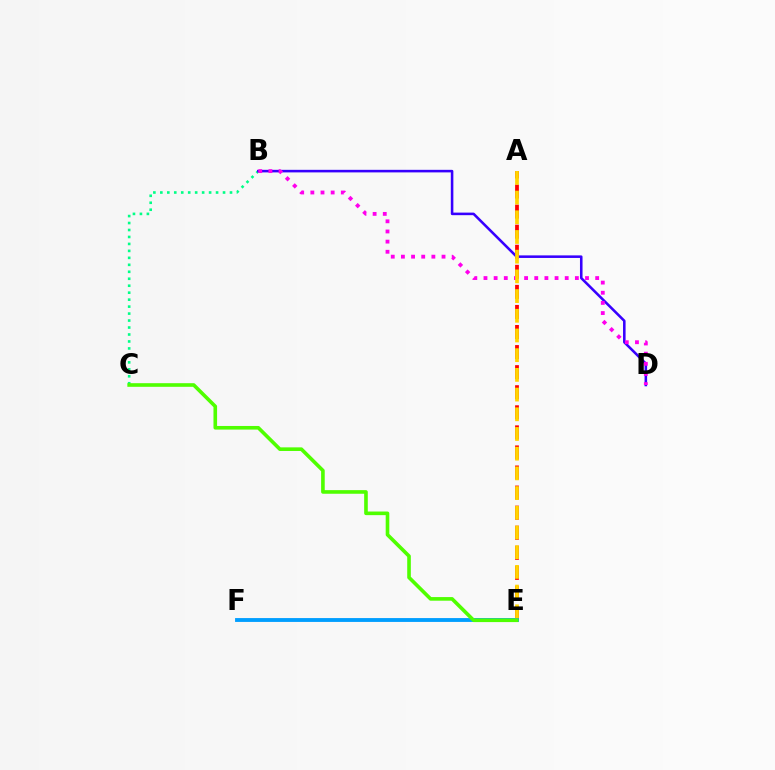{('A', 'E'): [{'color': '#ff0000', 'line_style': 'dashed', 'thickness': 2.73}, {'color': '#ffd500', 'line_style': 'dashed', 'thickness': 2.68}], ('E', 'F'): [{'color': '#009eff', 'line_style': 'solid', 'thickness': 2.77}], ('B', 'C'): [{'color': '#00ff86', 'line_style': 'dotted', 'thickness': 1.89}], ('C', 'E'): [{'color': '#4fff00', 'line_style': 'solid', 'thickness': 2.61}], ('B', 'D'): [{'color': '#3700ff', 'line_style': 'solid', 'thickness': 1.85}, {'color': '#ff00ed', 'line_style': 'dotted', 'thickness': 2.76}]}